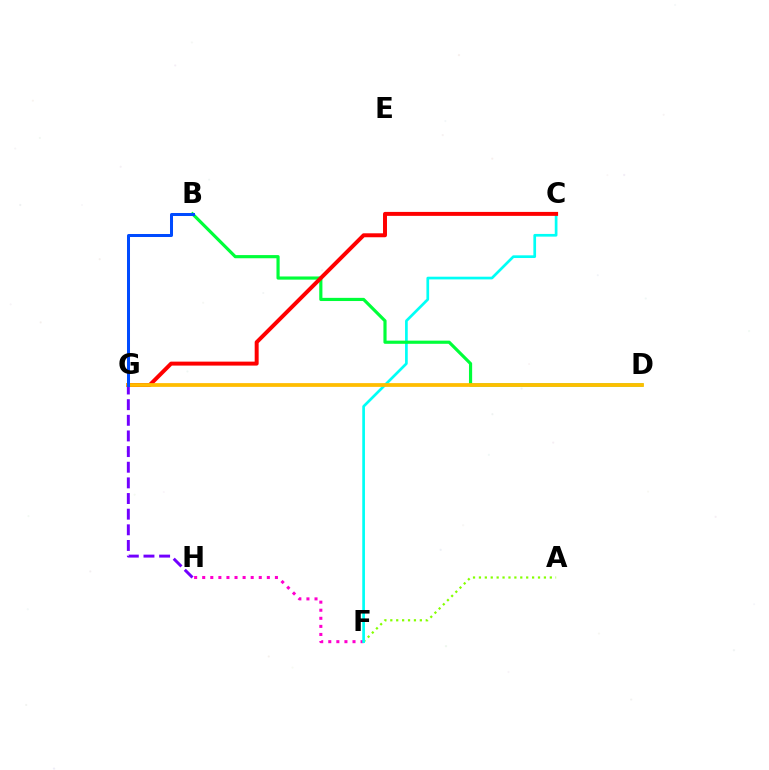{('F', 'H'): [{'color': '#ff00cf', 'line_style': 'dotted', 'thickness': 2.19}], ('A', 'F'): [{'color': '#84ff00', 'line_style': 'dotted', 'thickness': 1.61}], ('C', 'F'): [{'color': '#00fff6', 'line_style': 'solid', 'thickness': 1.94}], ('B', 'D'): [{'color': '#00ff39', 'line_style': 'solid', 'thickness': 2.28}], ('C', 'G'): [{'color': '#ff0000', 'line_style': 'solid', 'thickness': 2.85}], ('D', 'G'): [{'color': '#ffbd00', 'line_style': 'solid', 'thickness': 2.7}], ('G', 'H'): [{'color': '#7200ff', 'line_style': 'dashed', 'thickness': 2.13}], ('B', 'G'): [{'color': '#004bff', 'line_style': 'solid', 'thickness': 2.16}]}